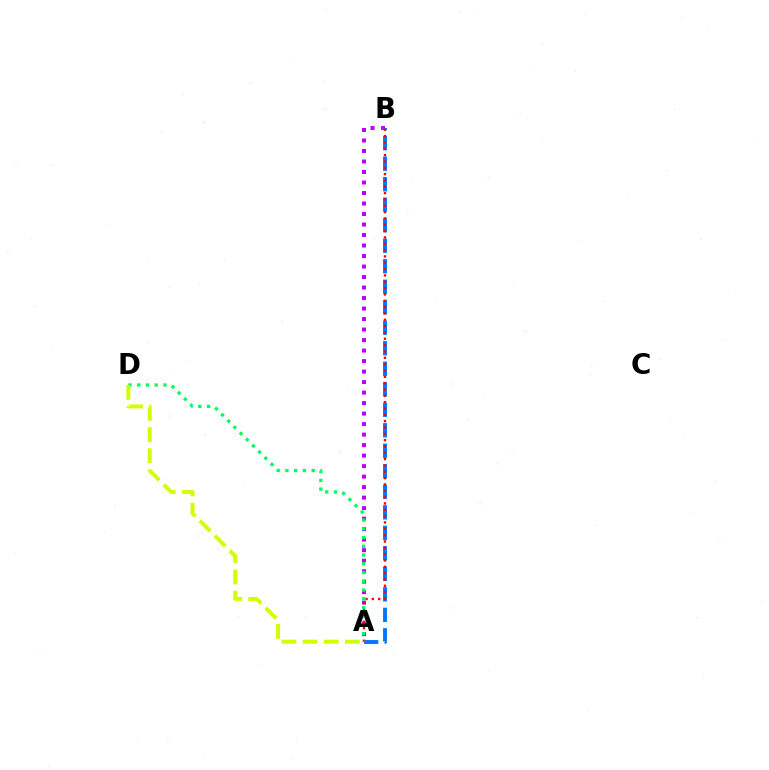{('A', 'B'): [{'color': '#b900ff', 'line_style': 'dotted', 'thickness': 2.85}, {'color': '#0074ff', 'line_style': 'dashed', 'thickness': 2.79}, {'color': '#ff0000', 'line_style': 'dotted', 'thickness': 1.72}], ('A', 'D'): [{'color': '#00ff5c', 'line_style': 'dotted', 'thickness': 2.38}, {'color': '#d1ff00', 'line_style': 'dashed', 'thickness': 2.87}]}